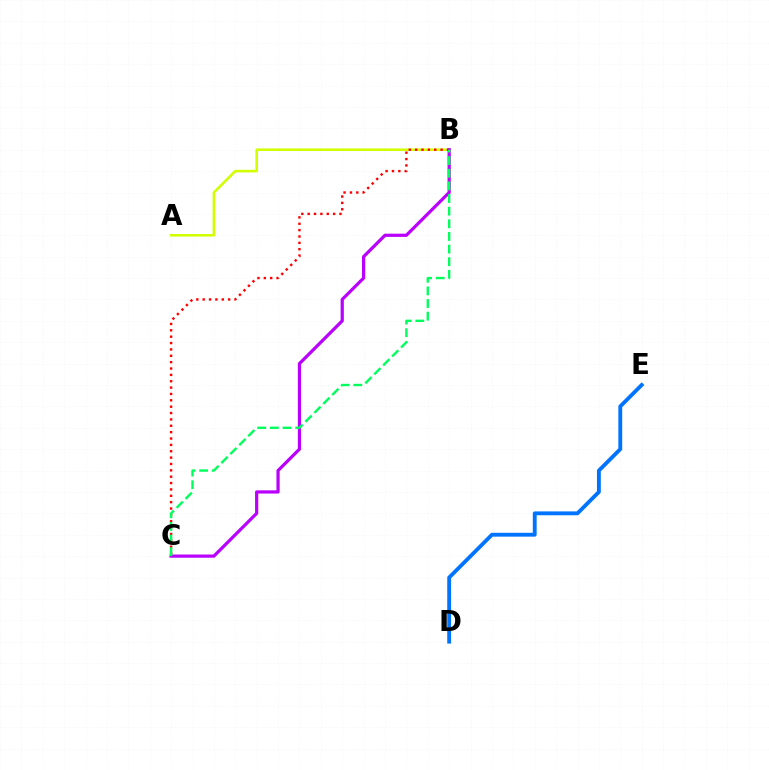{('A', 'B'): [{'color': '#d1ff00', 'line_style': 'solid', 'thickness': 1.85}], ('B', 'C'): [{'color': '#ff0000', 'line_style': 'dotted', 'thickness': 1.73}, {'color': '#b900ff', 'line_style': 'solid', 'thickness': 2.32}, {'color': '#00ff5c', 'line_style': 'dashed', 'thickness': 1.72}], ('D', 'E'): [{'color': '#0074ff', 'line_style': 'solid', 'thickness': 2.77}]}